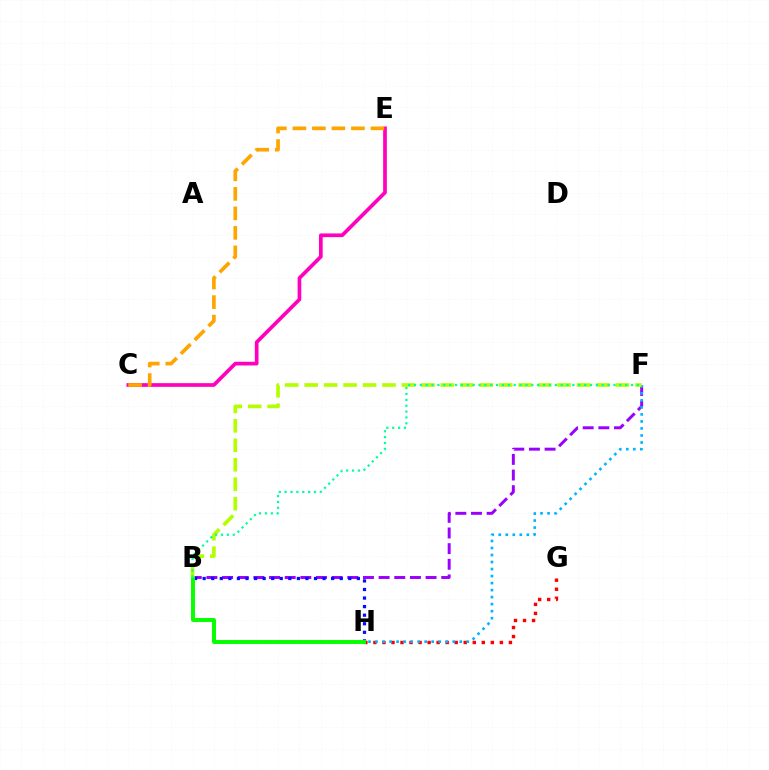{('G', 'H'): [{'color': '#ff0000', 'line_style': 'dotted', 'thickness': 2.45}], ('C', 'E'): [{'color': '#ff00bd', 'line_style': 'solid', 'thickness': 2.66}, {'color': '#ffa500', 'line_style': 'dashed', 'thickness': 2.65}], ('B', 'F'): [{'color': '#9b00ff', 'line_style': 'dashed', 'thickness': 2.13}, {'color': '#b3ff00', 'line_style': 'dashed', 'thickness': 2.64}, {'color': '#00ff9d', 'line_style': 'dotted', 'thickness': 1.59}], ('B', 'H'): [{'color': '#0010ff', 'line_style': 'dotted', 'thickness': 2.33}, {'color': '#08ff00', 'line_style': 'solid', 'thickness': 2.84}], ('F', 'H'): [{'color': '#00b5ff', 'line_style': 'dotted', 'thickness': 1.91}]}